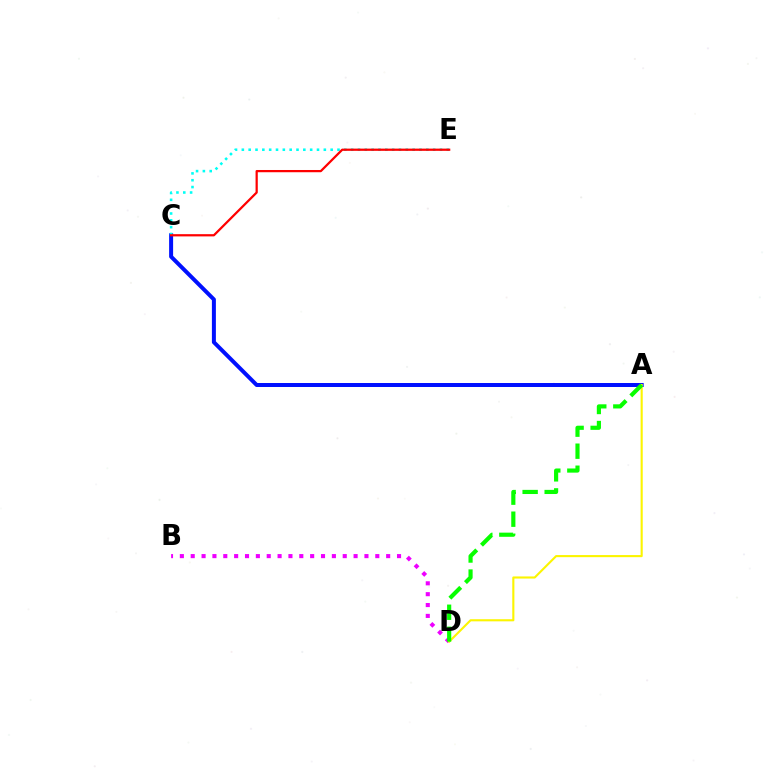{('A', 'C'): [{'color': '#0010ff', 'line_style': 'solid', 'thickness': 2.87}], ('B', 'D'): [{'color': '#ee00ff', 'line_style': 'dotted', 'thickness': 2.95}], ('A', 'D'): [{'color': '#fcf500', 'line_style': 'solid', 'thickness': 1.52}, {'color': '#08ff00', 'line_style': 'dashed', 'thickness': 2.99}], ('C', 'E'): [{'color': '#00fff6', 'line_style': 'dotted', 'thickness': 1.86}, {'color': '#ff0000', 'line_style': 'solid', 'thickness': 1.61}]}